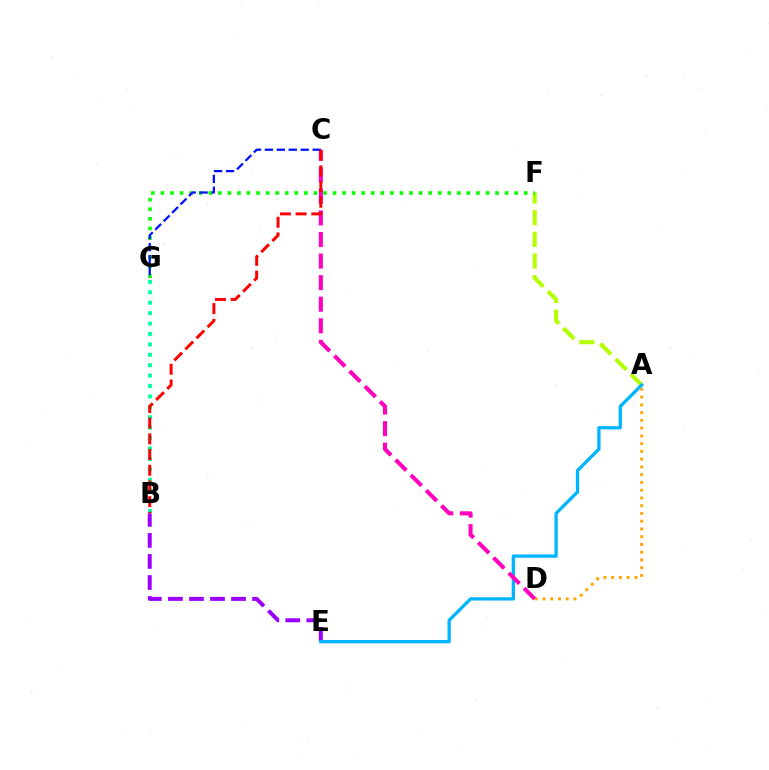{('B', 'E'): [{'color': '#9b00ff', 'line_style': 'dashed', 'thickness': 2.86}], ('A', 'D'): [{'color': '#ffa500', 'line_style': 'dotted', 'thickness': 2.11}], ('A', 'F'): [{'color': '#b3ff00', 'line_style': 'dashed', 'thickness': 2.94}], ('F', 'G'): [{'color': '#08ff00', 'line_style': 'dotted', 'thickness': 2.6}], ('A', 'E'): [{'color': '#00b5ff', 'line_style': 'solid', 'thickness': 2.37}], ('C', 'D'): [{'color': '#ff00bd', 'line_style': 'dashed', 'thickness': 2.93}], ('B', 'G'): [{'color': '#00ff9d', 'line_style': 'dotted', 'thickness': 2.83}], ('C', 'G'): [{'color': '#0010ff', 'line_style': 'dashed', 'thickness': 1.62}], ('B', 'C'): [{'color': '#ff0000', 'line_style': 'dashed', 'thickness': 2.13}]}